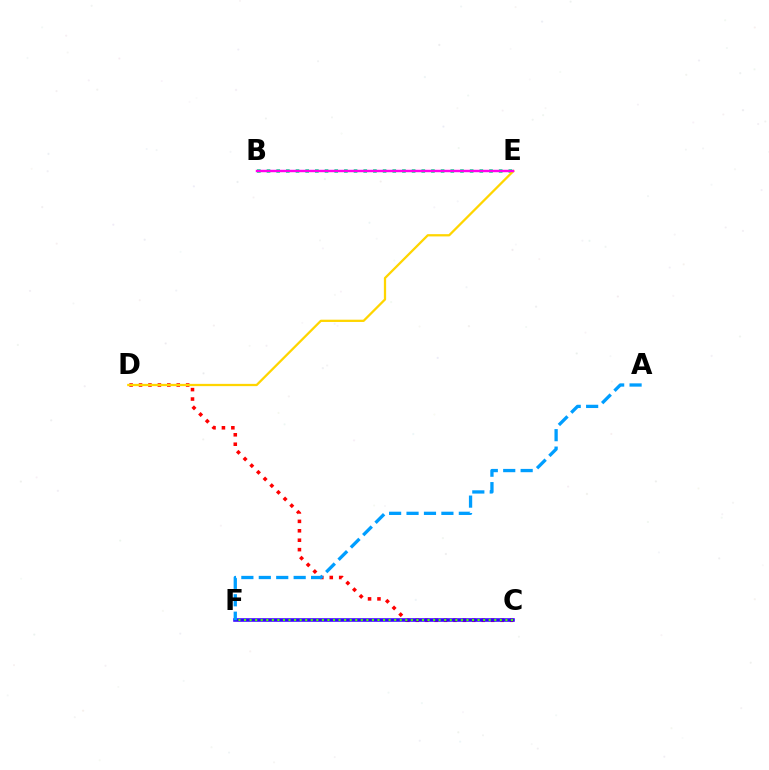{('C', 'D'): [{'color': '#ff0000', 'line_style': 'dotted', 'thickness': 2.56}], ('C', 'F'): [{'color': '#3700ff', 'line_style': 'solid', 'thickness': 2.56}, {'color': '#4fff00', 'line_style': 'dotted', 'thickness': 1.51}], ('B', 'E'): [{'color': '#00ff86', 'line_style': 'dotted', 'thickness': 2.63}, {'color': '#ff00ed', 'line_style': 'solid', 'thickness': 1.75}], ('D', 'E'): [{'color': '#ffd500', 'line_style': 'solid', 'thickness': 1.63}], ('A', 'F'): [{'color': '#009eff', 'line_style': 'dashed', 'thickness': 2.37}]}